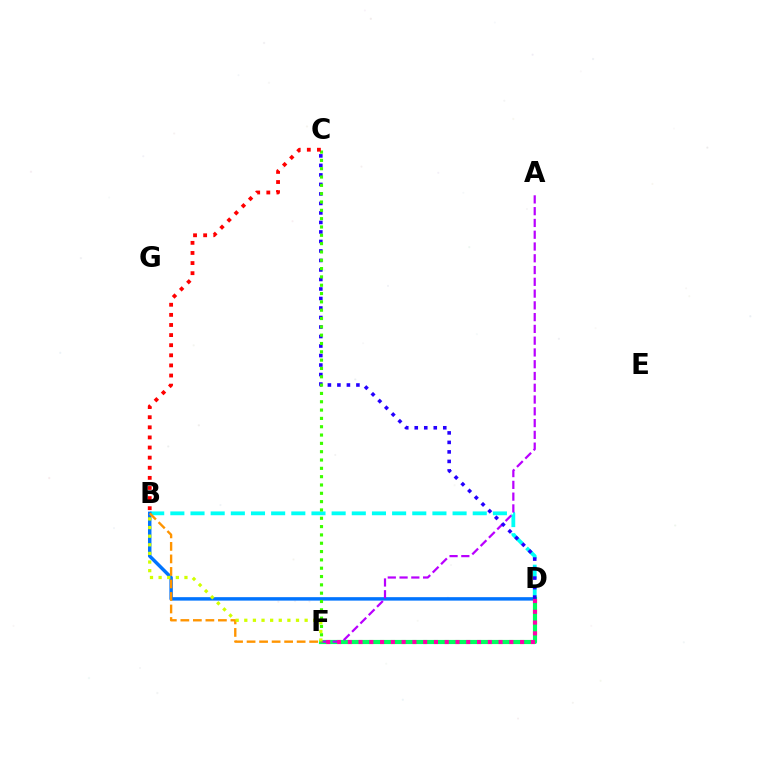{('B', 'D'): [{'color': '#00fff6', 'line_style': 'dashed', 'thickness': 2.74}, {'color': '#0074ff', 'line_style': 'solid', 'thickness': 2.49}], ('B', 'F'): [{'color': '#ff9400', 'line_style': 'dashed', 'thickness': 1.7}, {'color': '#d1ff00', 'line_style': 'dotted', 'thickness': 2.34}], ('D', 'F'): [{'color': '#00ff5c', 'line_style': 'solid', 'thickness': 2.99}, {'color': '#ff00ac', 'line_style': 'dotted', 'thickness': 2.93}], ('A', 'F'): [{'color': '#b900ff', 'line_style': 'dashed', 'thickness': 1.6}], ('C', 'D'): [{'color': '#2500ff', 'line_style': 'dotted', 'thickness': 2.58}], ('C', 'F'): [{'color': '#3dff00', 'line_style': 'dotted', 'thickness': 2.26}], ('B', 'C'): [{'color': '#ff0000', 'line_style': 'dotted', 'thickness': 2.75}]}